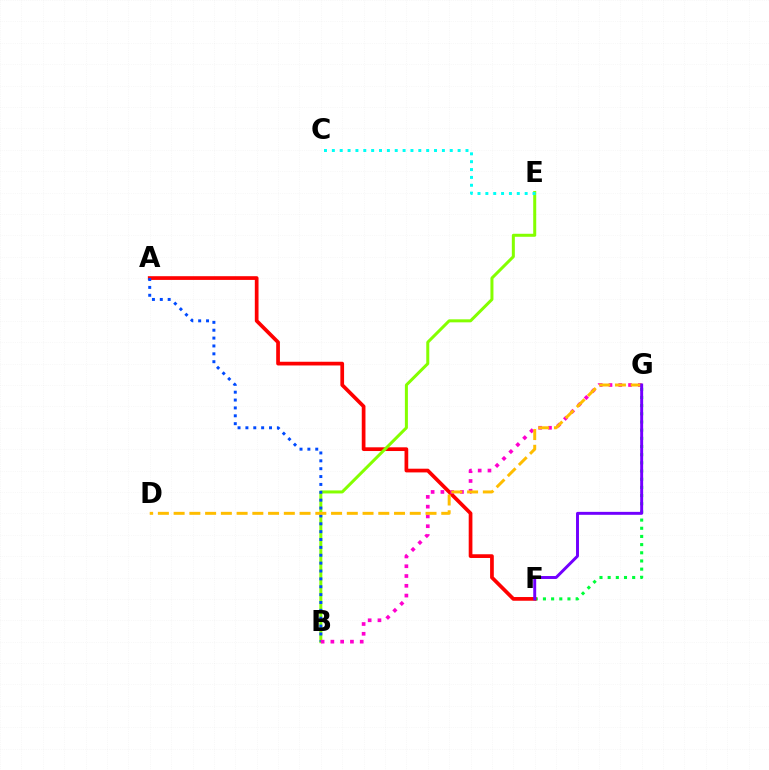{('F', 'G'): [{'color': '#00ff39', 'line_style': 'dotted', 'thickness': 2.22}, {'color': '#7200ff', 'line_style': 'solid', 'thickness': 2.12}], ('A', 'F'): [{'color': '#ff0000', 'line_style': 'solid', 'thickness': 2.67}], ('B', 'E'): [{'color': '#84ff00', 'line_style': 'solid', 'thickness': 2.17}], ('A', 'B'): [{'color': '#004bff', 'line_style': 'dotted', 'thickness': 2.14}], ('B', 'G'): [{'color': '#ff00cf', 'line_style': 'dotted', 'thickness': 2.66}], ('C', 'E'): [{'color': '#00fff6', 'line_style': 'dotted', 'thickness': 2.14}], ('D', 'G'): [{'color': '#ffbd00', 'line_style': 'dashed', 'thickness': 2.14}]}